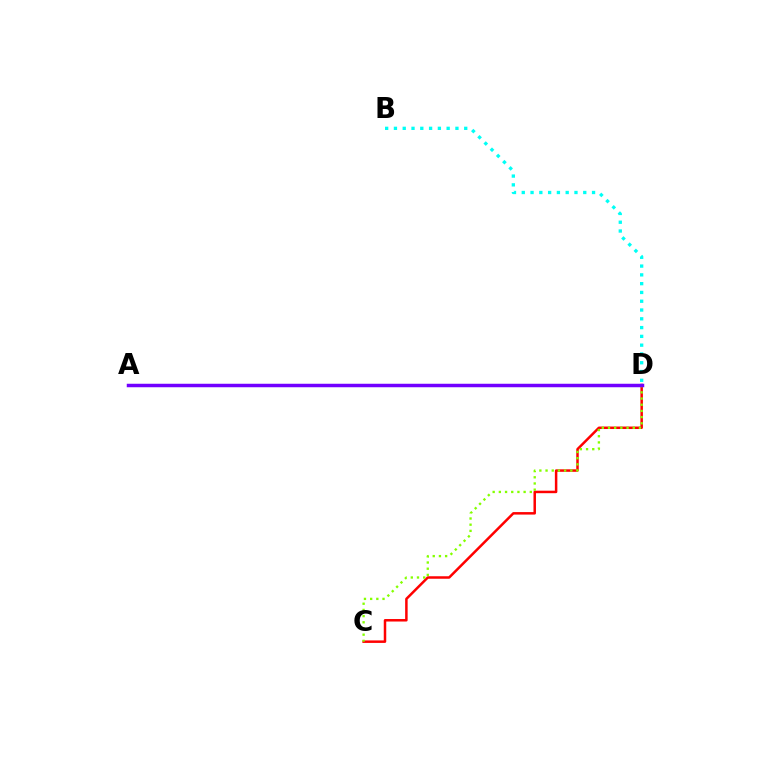{('C', 'D'): [{'color': '#ff0000', 'line_style': 'solid', 'thickness': 1.8}, {'color': '#84ff00', 'line_style': 'dotted', 'thickness': 1.68}], ('B', 'D'): [{'color': '#00fff6', 'line_style': 'dotted', 'thickness': 2.39}], ('A', 'D'): [{'color': '#7200ff', 'line_style': 'solid', 'thickness': 2.51}]}